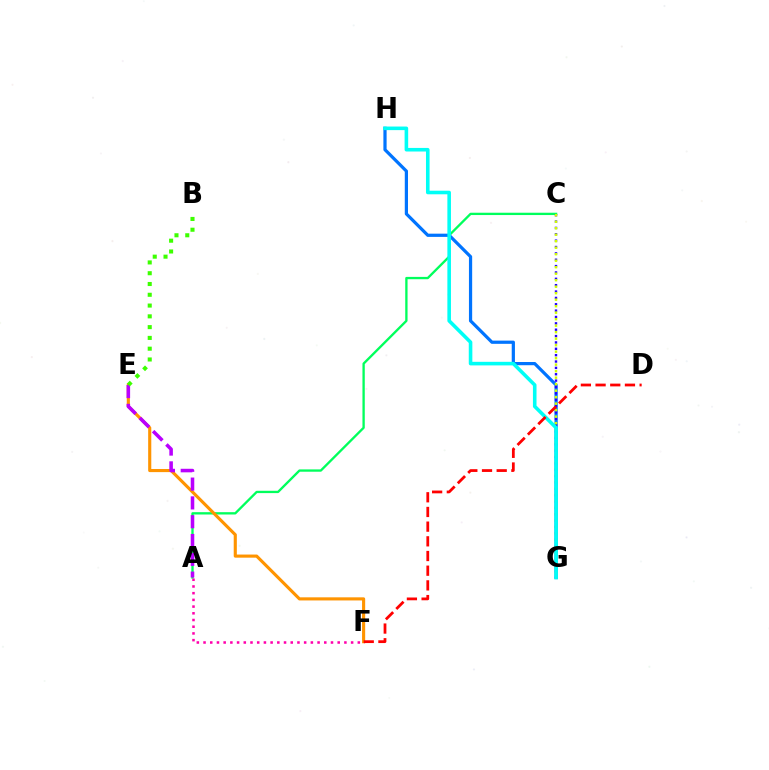{('A', 'C'): [{'color': '#00ff5c', 'line_style': 'solid', 'thickness': 1.67}], ('A', 'F'): [{'color': '#ff00ac', 'line_style': 'dotted', 'thickness': 1.82}], ('E', 'F'): [{'color': '#ff9400', 'line_style': 'solid', 'thickness': 2.25}], ('A', 'E'): [{'color': '#b900ff', 'line_style': 'dashed', 'thickness': 2.55}], ('G', 'H'): [{'color': '#0074ff', 'line_style': 'solid', 'thickness': 2.32}, {'color': '#00fff6', 'line_style': 'solid', 'thickness': 2.58}], ('C', 'G'): [{'color': '#2500ff', 'line_style': 'dotted', 'thickness': 1.73}, {'color': '#d1ff00', 'line_style': 'dotted', 'thickness': 1.77}], ('B', 'E'): [{'color': '#3dff00', 'line_style': 'dotted', 'thickness': 2.93}], ('D', 'F'): [{'color': '#ff0000', 'line_style': 'dashed', 'thickness': 1.99}]}